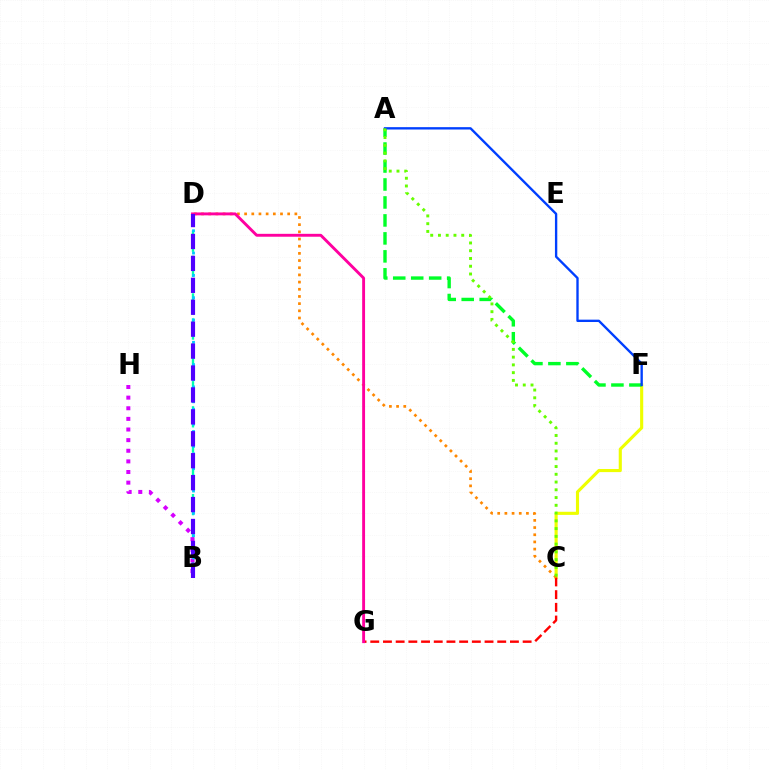{('C', 'F'): [{'color': '#eeff00', 'line_style': 'solid', 'thickness': 2.24}], ('B', 'D'): [{'color': '#00ffaf', 'line_style': 'dashed', 'thickness': 1.7}, {'color': '#00c7ff', 'line_style': 'dotted', 'thickness': 2.02}, {'color': '#4f00ff', 'line_style': 'dashed', 'thickness': 2.98}], ('C', 'G'): [{'color': '#ff0000', 'line_style': 'dashed', 'thickness': 1.73}], ('C', 'D'): [{'color': '#ff8800', 'line_style': 'dotted', 'thickness': 1.95}], ('D', 'G'): [{'color': '#ff00a0', 'line_style': 'solid', 'thickness': 2.08}], ('A', 'F'): [{'color': '#00ff27', 'line_style': 'dashed', 'thickness': 2.44}, {'color': '#003fff', 'line_style': 'solid', 'thickness': 1.7}], ('A', 'C'): [{'color': '#66ff00', 'line_style': 'dotted', 'thickness': 2.11}], ('B', 'H'): [{'color': '#d600ff', 'line_style': 'dotted', 'thickness': 2.89}]}